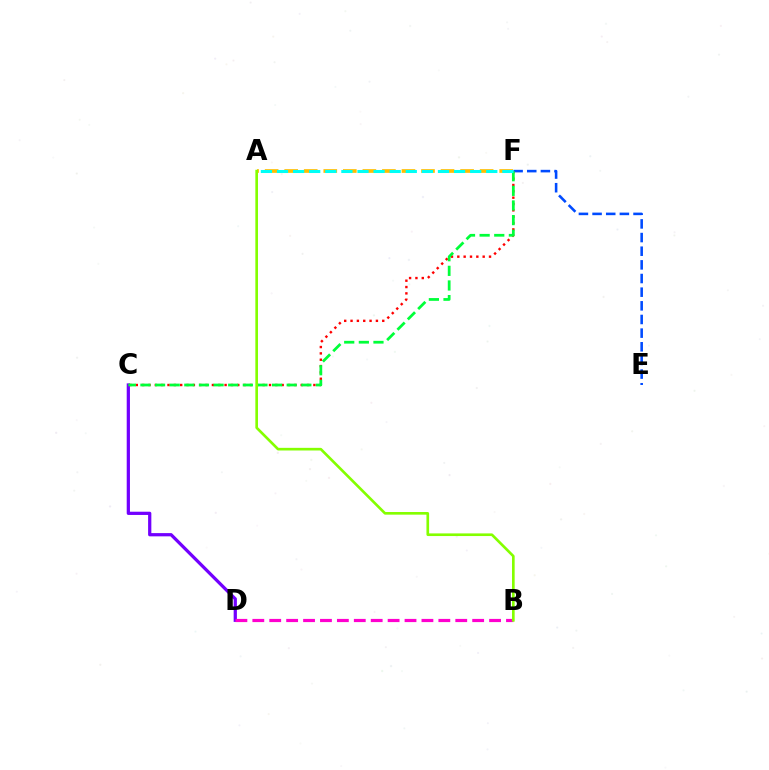{('C', 'D'): [{'color': '#7200ff', 'line_style': 'solid', 'thickness': 2.33}], ('B', 'D'): [{'color': '#ff00cf', 'line_style': 'dashed', 'thickness': 2.3}], ('C', 'F'): [{'color': '#ff0000', 'line_style': 'dotted', 'thickness': 1.72}, {'color': '#00ff39', 'line_style': 'dashed', 'thickness': 1.99}], ('E', 'F'): [{'color': '#004bff', 'line_style': 'dashed', 'thickness': 1.85}], ('A', 'F'): [{'color': '#ffbd00', 'line_style': 'dashed', 'thickness': 2.66}, {'color': '#00fff6', 'line_style': 'dashed', 'thickness': 2.19}], ('A', 'B'): [{'color': '#84ff00', 'line_style': 'solid', 'thickness': 1.91}]}